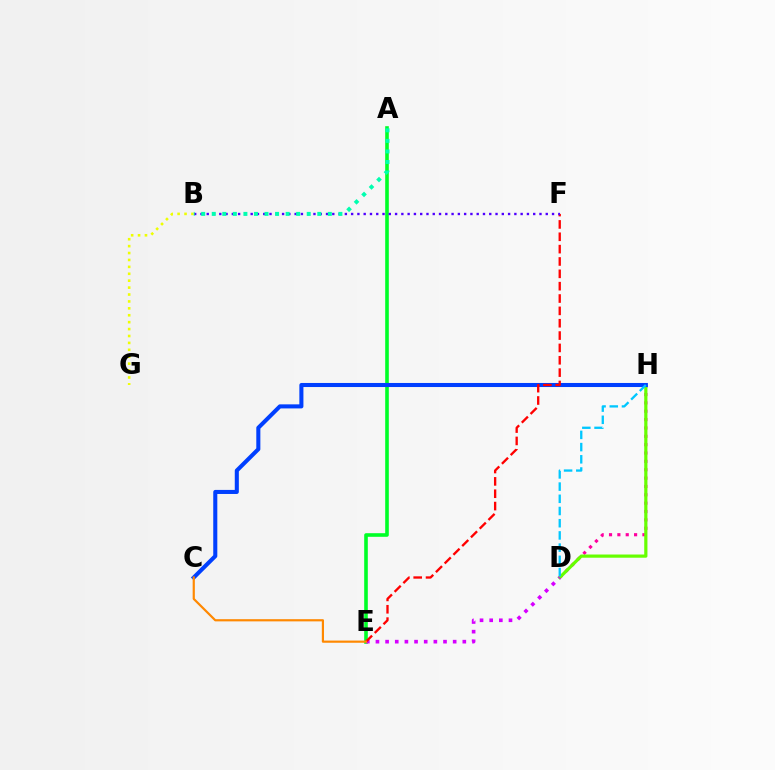{('D', 'H'): [{'color': '#ff00a0', 'line_style': 'dotted', 'thickness': 2.27}, {'color': '#66ff00', 'line_style': 'solid', 'thickness': 2.3}, {'color': '#00c7ff', 'line_style': 'dashed', 'thickness': 1.66}], ('A', 'E'): [{'color': '#00ff27', 'line_style': 'solid', 'thickness': 2.6}], ('D', 'E'): [{'color': '#d600ff', 'line_style': 'dotted', 'thickness': 2.62}], ('B', 'G'): [{'color': '#eeff00', 'line_style': 'dotted', 'thickness': 1.88}], ('C', 'H'): [{'color': '#003fff', 'line_style': 'solid', 'thickness': 2.93}], ('E', 'F'): [{'color': '#ff0000', 'line_style': 'dashed', 'thickness': 1.68}], ('B', 'F'): [{'color': '#4f00ff', 'line_style': 'dotted', 'thickness': 1.71}], ('C', 'E'): [{'color': '#ff8800', 'line_style': 'solid', 'thickness': 1.57}], ('A', 'B'): [{'color': '#00ffaf', 'line_style': 'dotted', 'thickness': 2.87}]}